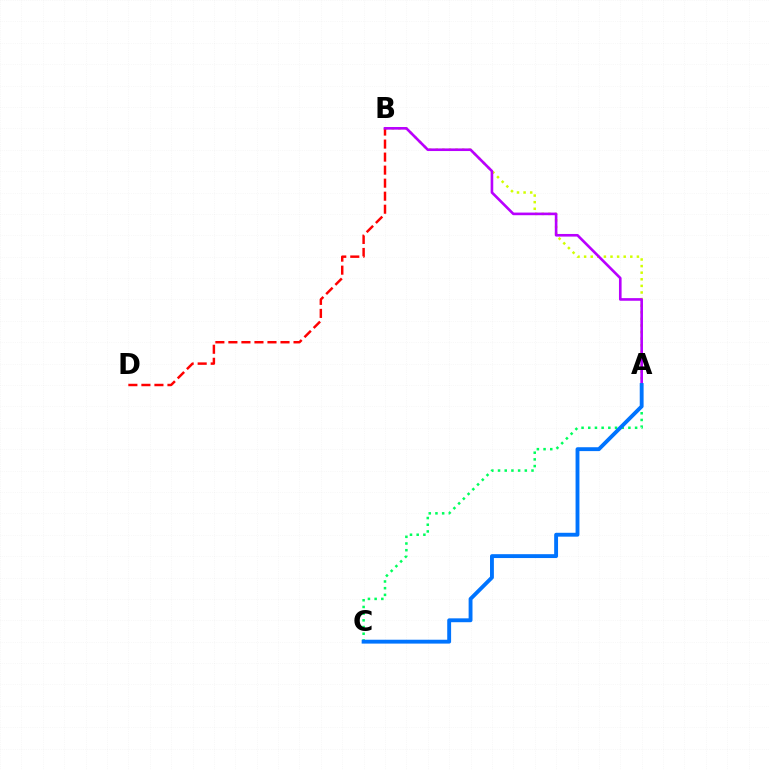{('A', 'C'): [{'color': '#00ff5c', 'line_style': 'dotted', 'thickness': 1.82}, {'color': '#0074ff', 'line_style': 'solid', 'thickness': 2.79}], ('A', 'B'): [{'color': '#d1ff00', 'line_style': 'dotted', 'thickness': 1.79}, {'color': '#b900ff', 'line_style': 'solid', 'thickness': 1.89}], ('B', 'D'): [{'color': '#ff0000', 'line_style': 'dashed', 'thickness': 1.77}]}